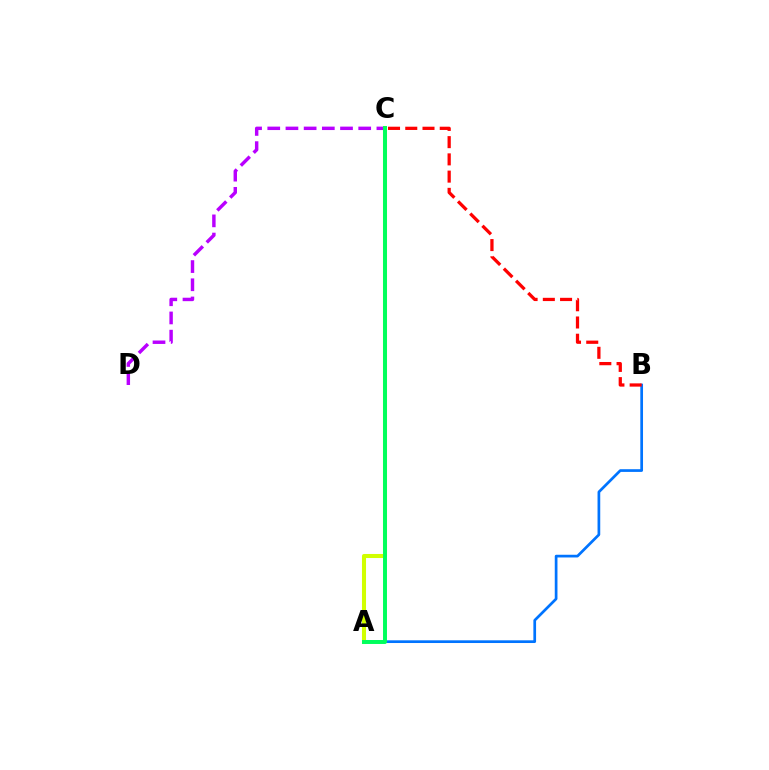{('C', 'D'): [{'color': '#b900ff', 'line_style': 'dashed', 'thickness': 2.47}], ('A', 'B'): [{'color': '#0074ff', 'line_style': 'solid', 'thickness': 1.95}], ('A', 'C'): [{'color': '#d1ff00', 'line_style': 'solid', 'thickness': 2.93}, {'color': '#00ff5c', 'line_style': 'solid', 'thickness': 2.84}], ('B', 'C'): [{'color': '#ff0000', 'line_style': 'dashed', 'thickness': 2.34}]}